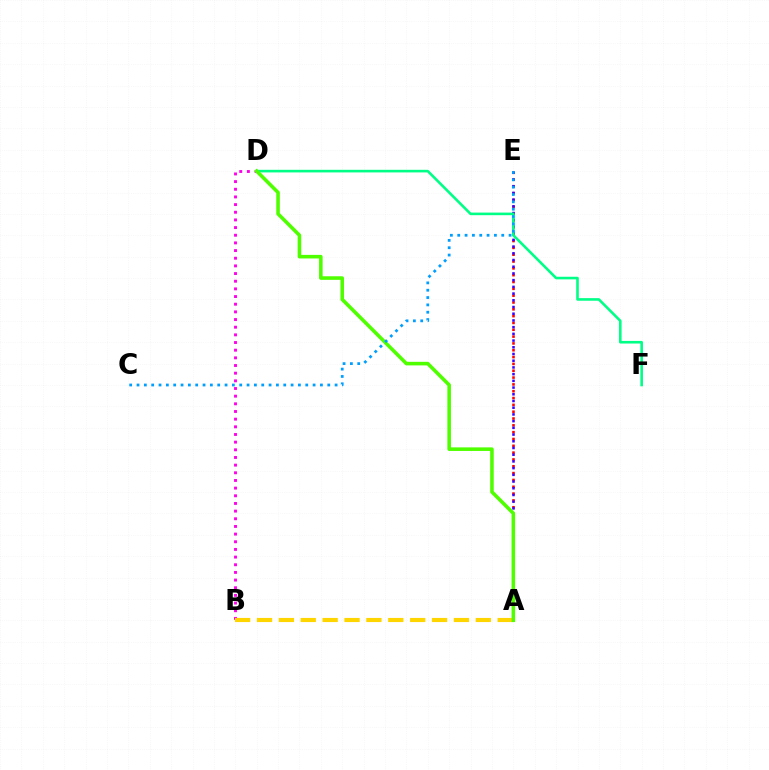{('B', 'D'): [{'color': '#ff00ed', 'line_style': 'dotted', 'thickness': 2.08}], ('A', 'E'): [{'color': '#ff0000', 'line_style': 'dotted', 'thickness': 1.85}, {'color': '#3700ff', 'line_style': 'dotted', 'thickness': 1.82}], ('A', 'B'): [{'color': '#ffd500', 'line_style': 'dashed', 'thickness': 2.97}], ('D', 'F'): [{'color': '#00ff86', 'line_style': 'solid', 'thickness': 1.88}], ('A', 'D'): [{'color': '#4fff00', 'line_style': 'solid', 'thickness': 2.57}], ('C', 'E'): [{'color': '#009eff', 'line_style': 'dotted', 'thickness': 1.99}]}